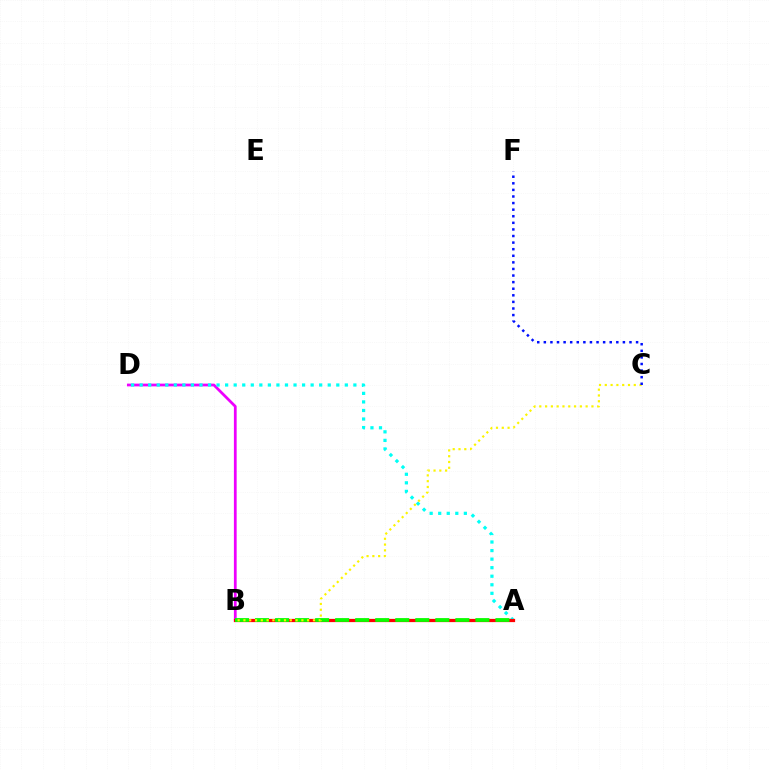{('B', 'D'): [{'color': '#ee00ff', 'line_style': 'solid', 'thickness': 1.99}], ('A', 'D'): [{'color': '#00fff6', 'line_style': 'dotted', 'thickness': 2.32}], ('A', 'B'): [{'color': '#ff0000', 'line_style': 'solid', 'thickness': 2.32}, {'color': '#08ff00', 'line_style': 'dashed', 'thickness': 2.72}], ('B', 'C'): [{'color': '#fcf500', 'line_style': 'dotted', 'thickness': 1.57}], ('C', 'F'): [{'color': '#0010ff', 'line_style': 'dotted', 'thickness': 1.79}]}